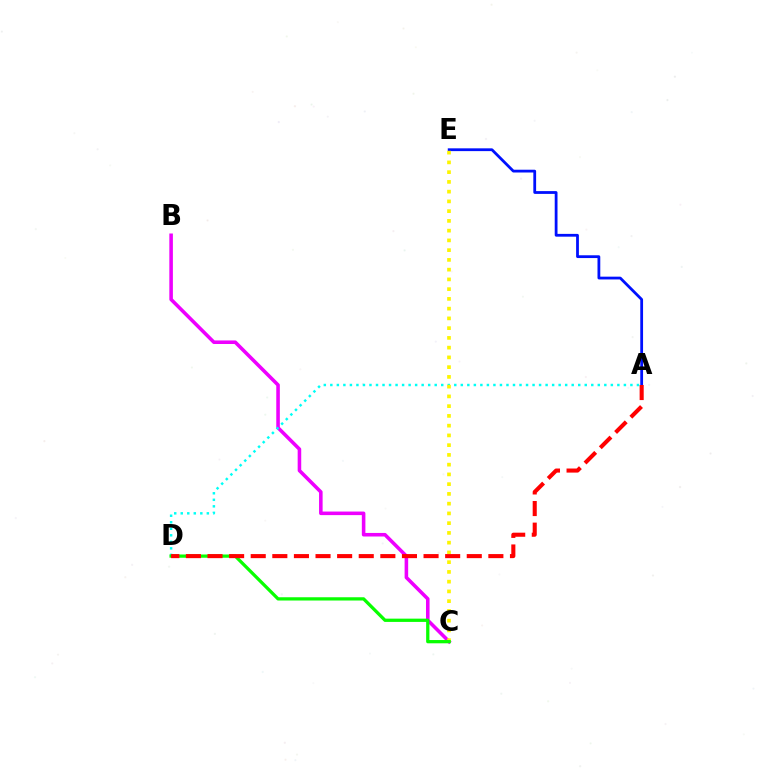{('B', 'C'): [{'color': '#ee00ff', 'line_style': 'solid', 'thickness': 2.56}], ('A', 'E'): [{'color': '#0010ff', 'line_style': 'solid', 'thickness': 2.01}], ('A', 'D'): [{'color': '#00fff6', 'line_style': 'dotted', 'thickness': 1.77}, {'color': '#ff0000', 'line_style': 'dashed', 'thickness': 2.93}], ('C', 'E'): [{'color': '#fcf500', 'line_style': 'dotted', 'thickness': 2.65}], ('C', 'D'): [{'color': '#08ff00', 'line_style': 'solid', 'thickness': 2.35}]}